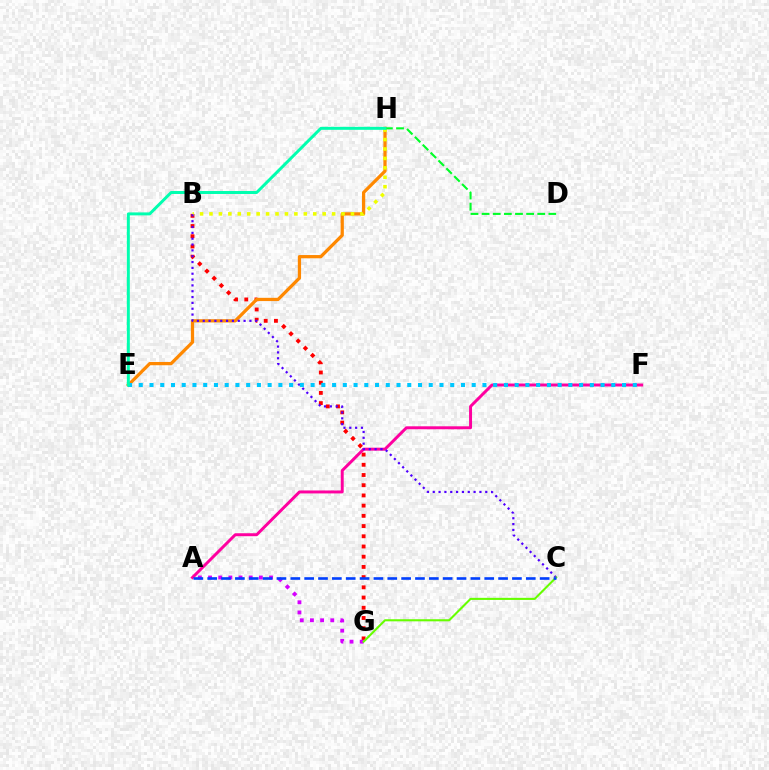{('B', 'G'): [{'color': '#ff0000', 'line_style': 'dotted', 'thickness': 2.77}], ('A', 'G'): [{'color': '#d600ff', 'line_style': 'dotted', 'thickness': 2.76}], ('A', 'F'): [{'color': '#ff00a0', 'line_style': 'solid', 'thickness': 2.13}], ('E', 'H'): [{'color': '#ff8800', 'line_style': 'solid', 'thickness': 2.34}, {'color': '#00ffaf', 'line_style': 'solid', 'thickness': 2.14}], ('B', 'H'): [{'color': '#eeff00', 'line_style': 'dotted', 'thickness': 2.56}], ('D', 'H'): [{'color': '#00ff27', 'line_style': 'dashed', 'thickness': 1.51}], ('B', 'C'): [{'color': '#4f00ff', 'line_style': 'dotted', 'thickness': 1.59}], ('C', 'G'): [{'color': '#66ff00', 'line_style': 'solid', 'thickness': 1.51}], ('A', 'C'): [{'color': '#003fff', 'line_style': 'dashed', 'thickness': 1.88}], ('E', 'F'): [{'color': '#00c7ff', 'line_style': 'dotted', 'thickness': 2.92}]}